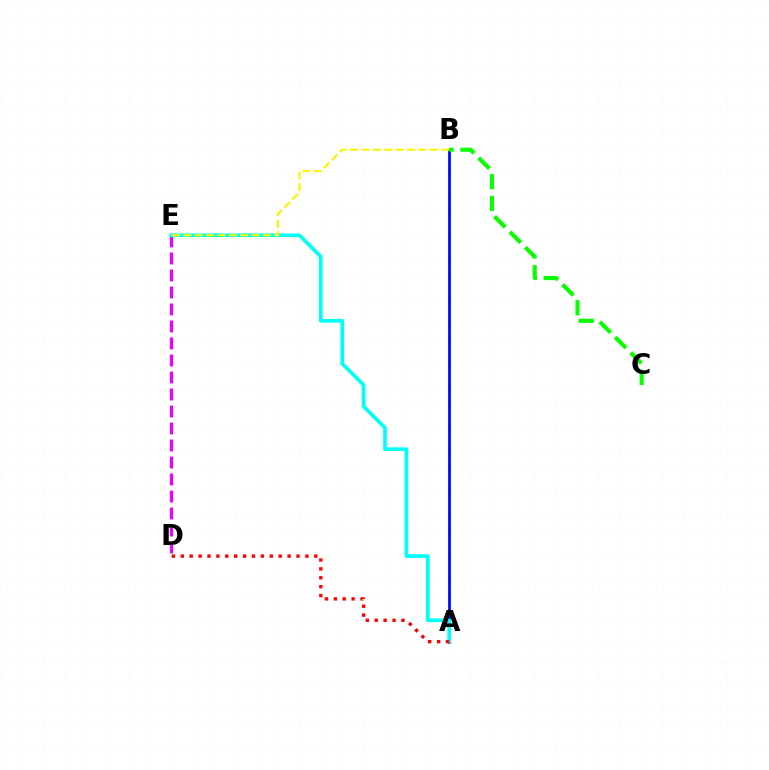{('A', 'B'): [{'color': '#0010ff', 'line_style': 'solid', 'thickness': 2.03}], ('B', 'C'): [{'color': '#08ff00', 'line_style': 'dashed', 'thickness': 2.96}], ('D', 'E'): [{'color': '#ee00ff', 'line_style': 'dashed', 'thickness': 2.31}], ('A', 'E'): [{'color': '#00fff6', 'line_style': 'solid', 'thickness': 2.63}], ('A', 'D'): [{'color': '#ff0000', 'line_style': 'dotted', 'thickness': 2.42}], ('B', 'E'): [{'color': '#fcf500', 'line_style': 'dashed', 'thickness': 1.54}]}